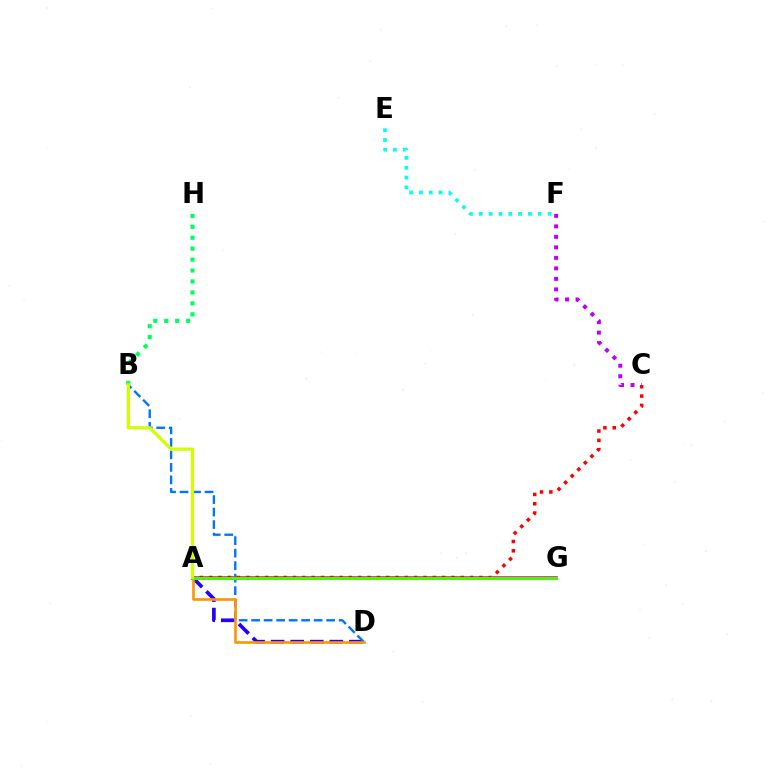{('A', 'D'): [{'color': '#2500ff', 'line_style': 'dashed', 'thickness': 2.66}, {'color': '#ff9400', 'line_style': 'solid', 'thickness': 1.89}], ('B', 'D'): [{'color': '#0074ff', 'line_style': 'dashed', 'thickness': 1.7}], ('A', 'G'): [{'color': '#ff00ac', 'line_style': 'solid', 'thickness': 2.6}, {'color': '#3dff00', 'line_style': 'solid', 'thickness': 2.14}], ('A', 'C'): [{'color': '#ff0000', 'line_style': 'dotted', 'thickness': 2.53}], ('C', 'F'): [{'color': '#b900ff', 'line_style': 'dotted', 'thickness': 2.85}], ('E', 'F'): [{'color': '#00fff6', 'line_style': 'dotted', 'thickness': 2.67}], ('B', 'H'): [{'color': '#00ff5c', 'line_style': 'dotted', 'thickness': 2.97}], ('A', 'B'): [{'color': '#d1ff00', 'line_style': 'solid', 'thickness': 2.31}]}